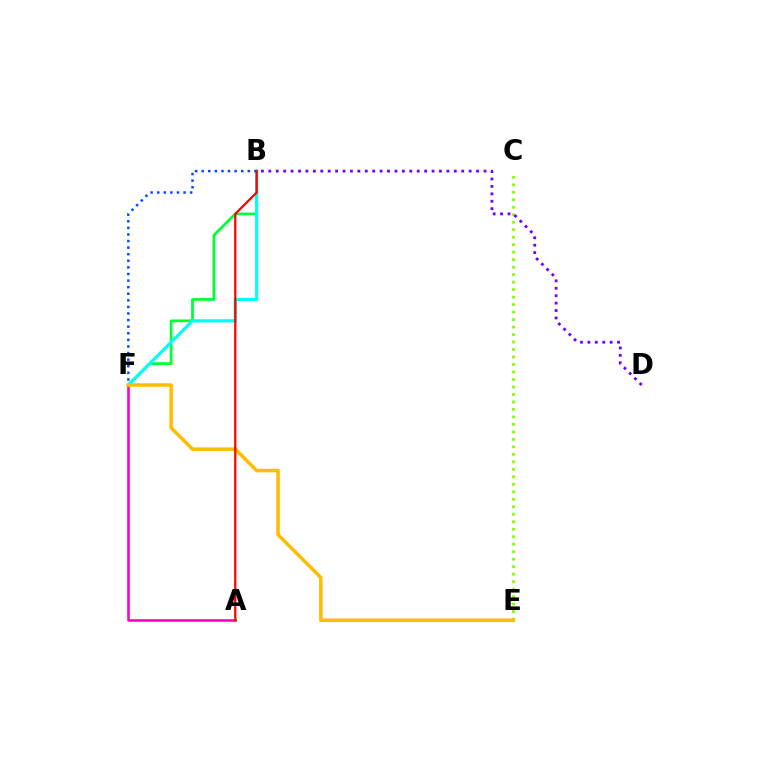{('A', 'F'): [{'color': '#ff00cf', 'line_style': 'solid', 'thickness': 1.89}], ('B', 'F'): [{'color': '#00ff39', 'line_style': 'solid', 'thickness': 1.98}, {'color': '#00fff6', 'line_style': 'solid', 'thickness': 2.27}, {'color': '#004bff', 'line_style': 'dotted', 'thickness': 1.79}], ('C', 'E'): [{'color': '#84ff00', 'line_style': 'dotted', 'thickness': 2.03}], ('E', 'F'): [{'color': '#ffbd00', 'line_style': 'solid', 'thickness': 2.53}], ('A', 'B'): [{'color': '#ff0000', 'line_style': 'solid', 'thickness': 1.61}], ('B', 'D'): [{'color': '#7200ff', 'line_style': 'dotted', 'thickness': 2.02}]}